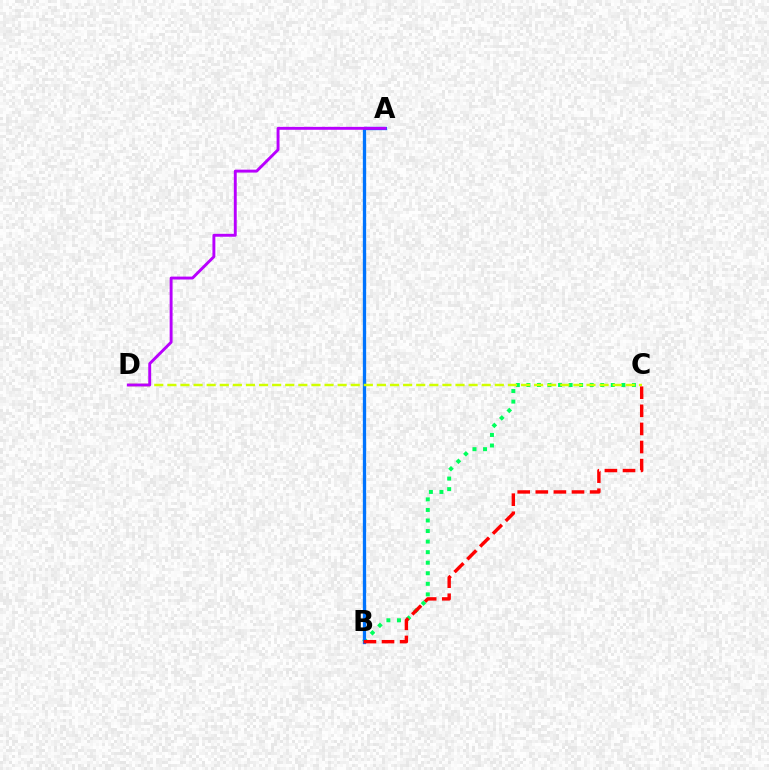{('B', 'C'): [{'color': '#00ff5c', 'line_style': 'dotted', 'thickness': 2.87}, {'color': '#ff0000', 'line_style': 'dashed', 'thickness': 2.46}], ('A', 'B'): [{'color': '#0074ff', 'line_style': 'solid', 'thickness': 2.38}], ('C', 'D'): [{'color': '#d1ff00', 'line_style': 'dashed', 'thickness': 1.78}], ('A', 'D'): [{'color': '#b900ff', 'line_style': 'solid', 'thickness': 2.09}]}